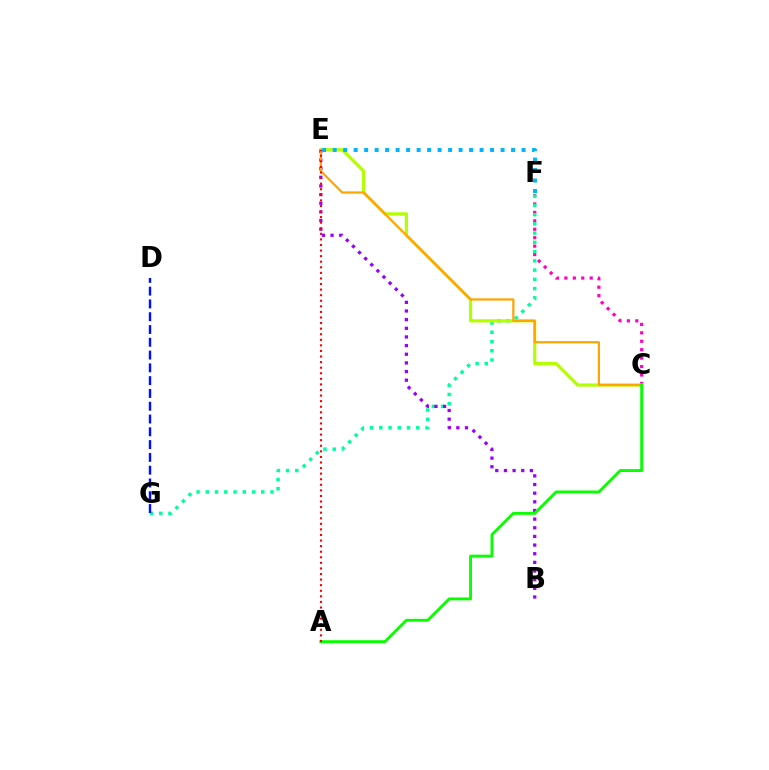{('C', 'F'): [{'color': '#ff00bd', 'line_style': 'dotted', 'thickness': 2.29}], ('F', 'G'): [{'color': '#00ff9d', 'line_style': 'dotted', 'thickness': 2.51}], ('C', 'E'): [{'color': '#b3ff00', 'line_style': 'solid', 'thickness': 2.29}, {'color': '#ffa500', 'line_style': 'solid', 'thickness': 1.6}], ('B', 'E'): [{'color': '#9b00ff', 'line_style': 'dotted', 'thickness': 2.35}], ('D', 'G'): [{'color': '#0010ff', 'line_style': 'dashed', 'thickness': 1.74}], ('A', 'C'): [{'color': '#08ff00', 'line_style': 'solid', 'thickness': 2.08}], ('E', 'F'): [{'color': '#00b5ff', 'line_style': 'dotted', 'thickness': 2.85}], ('A', 'E'): [{'color': '#ff0000', 'line_style': 'dotted', 'thickness': 1.52}]}